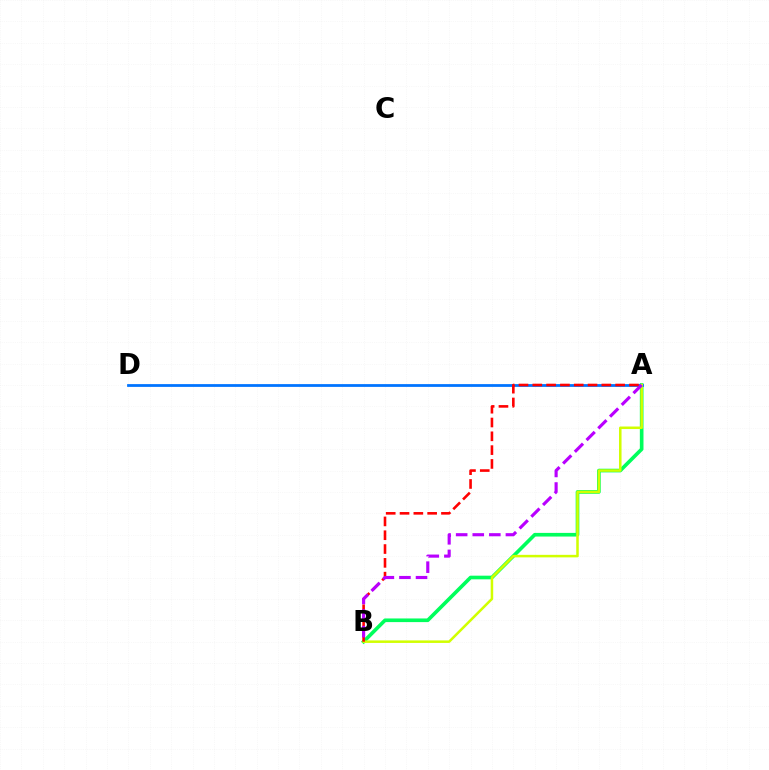{('A', 'B'): [{'color': '#00ff5c', 'line_style': 'solid', 'thickness': 2.62}, {'color': '#d1ff00', 'line_style': 'solid', 'thickness': 1.82}, {'color': '#ff0000', 'line_style': 'dashed', 'thickness': 1.88}, {'color': '#b900ff', 'line_style': 'dashed', 'thickness': 2.25}], ('A', 'D'): [{'color': '#0074ff', 'line_style': 'solid', 'thickness': 2.0}]}